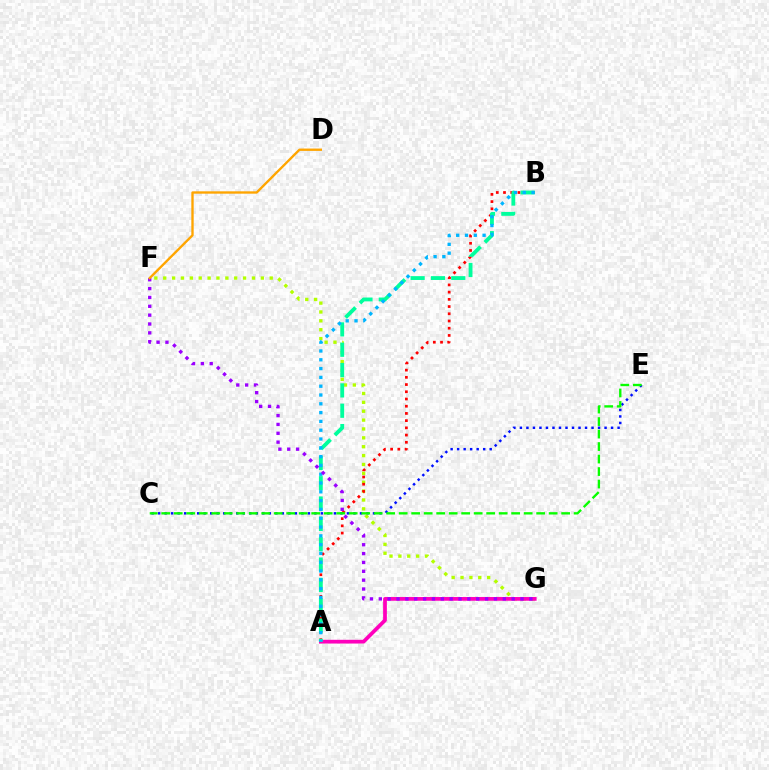{('C', 'E'): [{'color': '#0010ff', 'line_style': 'dotted', 'thickness': 1.77}, {'color': '#08ff00', 'line_style': 'dashed', 'thickness': 1.7}], ('F', 'G'): [{'color': '#b3ff00', 'line_style': 'dotted', 'thickness': 2.41}, {'color': '#9b00ff', 'line_style': 'dotted', 'thickness': 2.41}], ('A', 'G'): [{'color': '#ff00bd', 'line_style': 'solid', 'thickness': 2.69}], ('A', 'B'): [{'color': '#ff0000', 'line_style': 'dotted', 'thickness': 1.96}, {'color': '#00ff9d', 'line_style': 'dashed', 'thickness': 2.76}, {'color': '#00b5ff', 'line_style': 'dotted', 'thickness': 2.39}], ('D', 'F'): [{'color': '#ffa500', 'line_style': 'solid', 'thickness': 1.69}]}